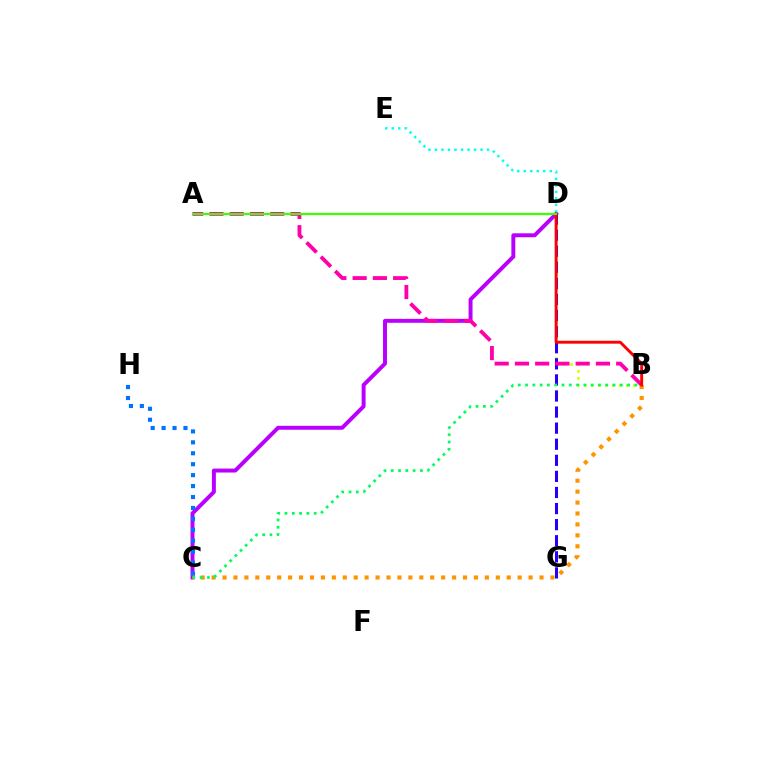{('C', 'D'): [{'color': '#b900ff', 'line_style': 'solid', 'thickness': 2.84}], ('B', 'D'): [{'color': '#d1ff00', 'line_style': 'dotted', 'thickness': 1.9}, {'color': '#ff0000', 'line_style': 'solid', 'thickness': 2.09}], ('D', 'G'): [{'color': '#2500ff', 'line_style': 'dashed', 'thickness': 2.18}], ('D', 'E'): [{'color': '#00fff6', 'line_style': 'dotted', 'thickness': 1.77}], ('C', 'H'): [{'color': '#0074ff', 'line_style': 'dotted', 'thickness': 2.97}], ('A', 'B'): [{'color': '#ff00ac', 'line_style': 'dashed', 'thickness': 2.75}], ('B', 'C'): [{'color': '#ff9400', 'line_style': 'dotted', 'thickness': 2.97}, {'color': '#00ff5c', 'line_style': 'dotted', 'thickness': 1.98}], ('A', 'D'): [{'color': '#3dff00', 'line_style': 'solid', 'thickness': 1.61}]}